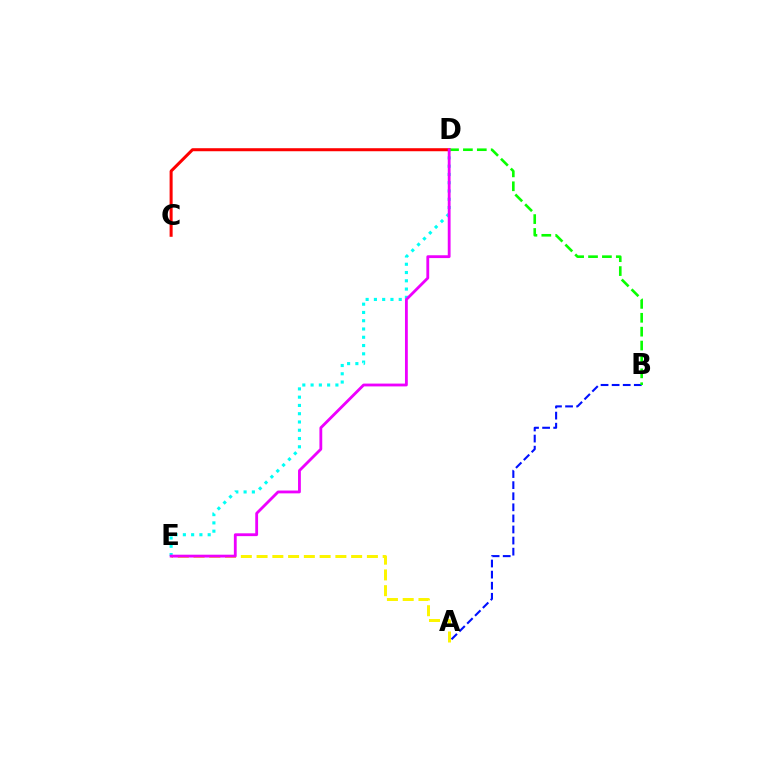{('A', 'E'): [{'color': '#fcf500', 'line_style': 'dashed', 'thickness': 2.14}], ('D', 'E'): [{'color': '#00fff6', 'line_style': 'dotted', 'thickness': 2.25}, {'color': '#ee00ff', 'line_style': 'solid', 'thickness': 2.03}], ('C', 'D'): [{'color': '#ff0000', 'line_style': 'solid', 'thickness': 2.18}], ('A', 'B'): [{'color': '#0010ff', 'line_style': 'dashed', 'thickness': 1.51}], ('B', 'D'): [{'color': '#08ff00', 'line_style': 'dashed', 'thickness': 1.89}]}